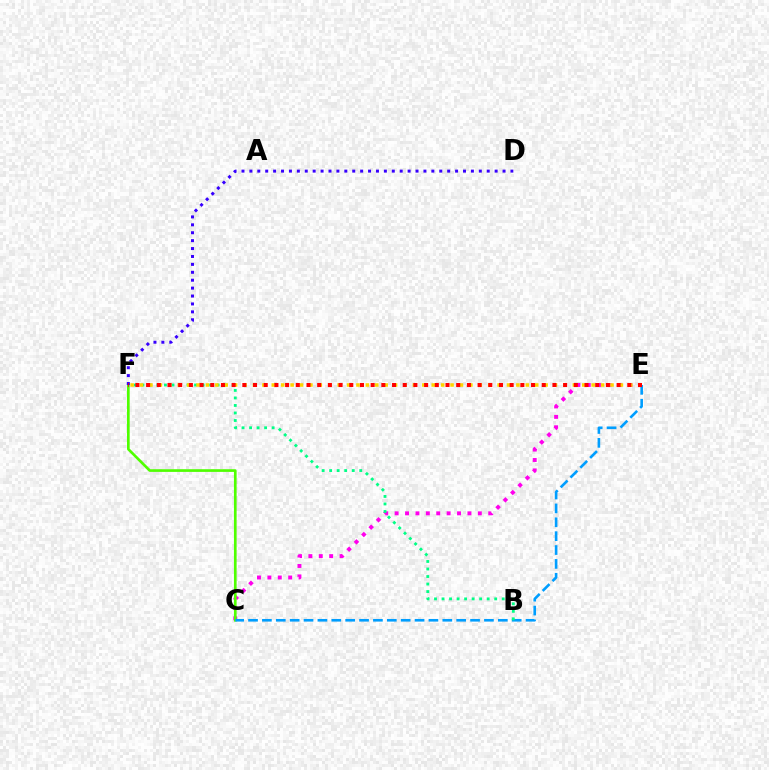{('C', 'E'): [{'color': '#ff00ed', 'line_style': 'dotted', 'thickness': 2.83}, {'color': '#009eff', 'line_style': 'dashed', 'thickness': 1.89}], ('C', 'F'): [{'color': '#4fff00', 'line_style': 'solid', 'thickness': 1.93}], ('B', 'F'): [{'color': '#00ff86', 'line_style': 'dotted', 'thickness': 2.04}], ('D', 'F'): [{'color': '#3700ff', 'line_style': 'dotted', 'thickness': 2.15}], ('E', 'F'): [{'color': '#ffd500', 'line_style': 'dotted', 'thickness': 2.56}, {'color': '#ff0000', 'line_style': 'dotted', 'thickness': 2.91}]}